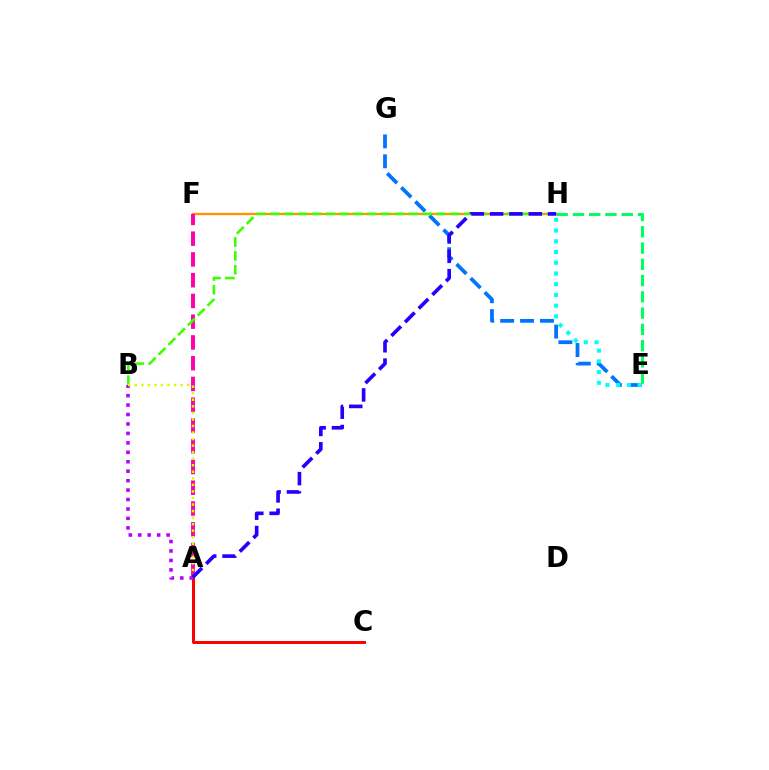{('F', 'H'): [{'color': '#ff9400', 'line_style': 'solid', 'thickness': 1.7}], ('E', 'G'): [{'color': '#0074ff', 'line_style': 'dashed', 'thickness': 2.71}], ('A', 'F'): [{'color': '#ff00ac', 'line_style': 'dashed', 'thickness': 2.82}], ('A', 'C'): [{'color': '#ff0000', 'line_style': 'solid', 'thickness': 2.15}], ('A', 'B'): [{'color': '#b900ff', 'line_style': 'dotted', 'thickness': 2.57}, {'color': '#d1ff00', 'line_style': 'dotted', 'thickness': 1.78}], ('B', 'H'): [{'color': '#3dff00', 'line_style': 'dashed', 'thickness': 1.88}], ('E', 'H'): [{'color': '#00ff5c', 'line_style': 'dashed', 'thickness': 2.21}, {'color': '#00fff6', 'line_style': 'dotted', 'thickness': 2.92}], ('A', 'H'): [{'color': '#2500ff', 'line_style': 'dashed', 'thickness': 2.63}]}